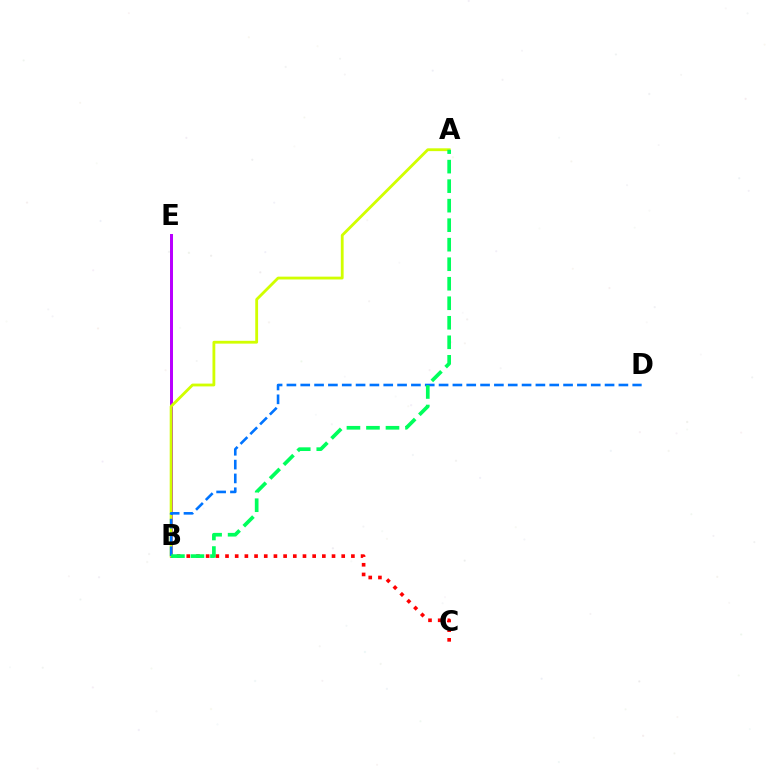{('B', 'E'): [{'color': '#b900ff', 'line_style': 'solid', 'thickness': 2.15}], ('A', 'B'): [{'color': '#d1ff00', 'line_style': 'solid', 'thickness': 2.03}, {'color': '#00ff5c', 'line_style': 'dashed', 'thickness': 2.65}], ('B', 'C'): [{'color': '#ff0000', 'line_style': 'dotted', 'thickness': 2.63}], ('B', 'D'): [{'color': '#0074ff', 'line_style': 'dashed', 'thickness': 1.88}]}